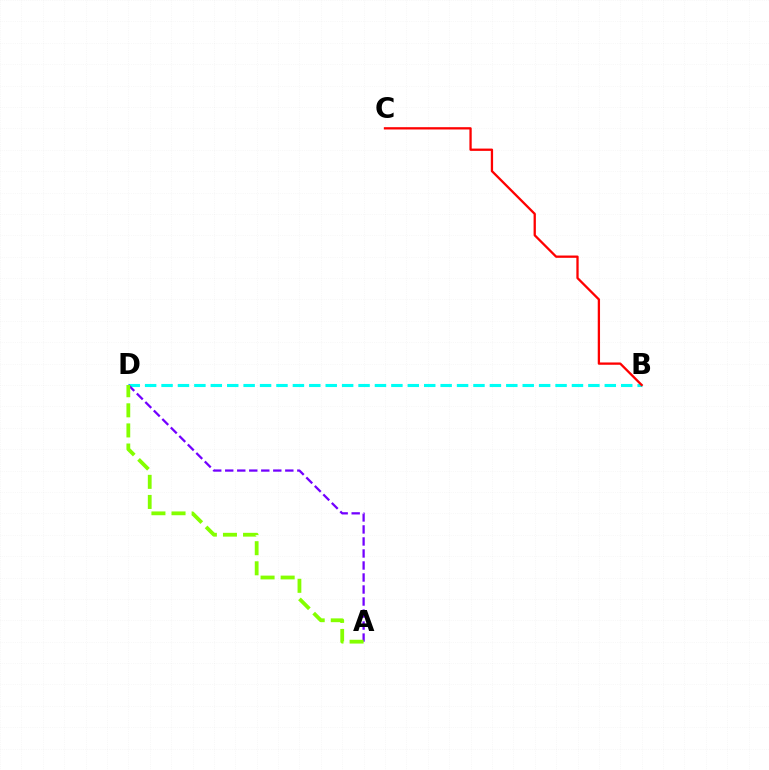{('B', 'D'): [{'color': '#00fff6', 'line_style': 'dashed', 'thickness': 2.23}], ('A', 'D'): [{'color': '#7200ff', 'line_style': 'dashed', 'thickness': 1.63}, {'color': '#84ff00', 'line_style': 'dashed', 'thickness': 2.73}], ('B', 'C'): [{'color': '#ff0000', 'line_style': 'solid', 'thickness': 1.65}]}